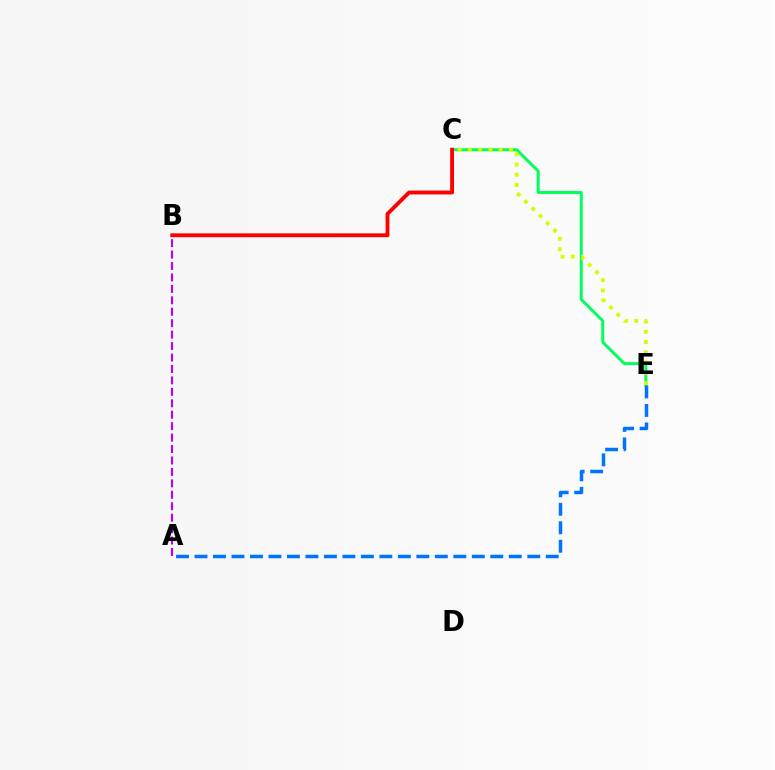{('C', 'E'): [{'color': '#00ff5c', 'line_style': 'solid', 'thickness': 2.14}, {'color': '#d1ff00', 'line_style': 'dotted', 'thickness': 2.79}], ('A', 'B'): [{'color': '#b900ff', 'line_style': 'dashed', 'thickness': 1.55}], ('A', 'E'): [{'color': '#0074ff', 'line_style': 'dashed', 'thickness': 2.51}], ('B', 'C'): [{'color': '#ff0000', 'line_style': 'solid', 'thickness': 2.78}]}